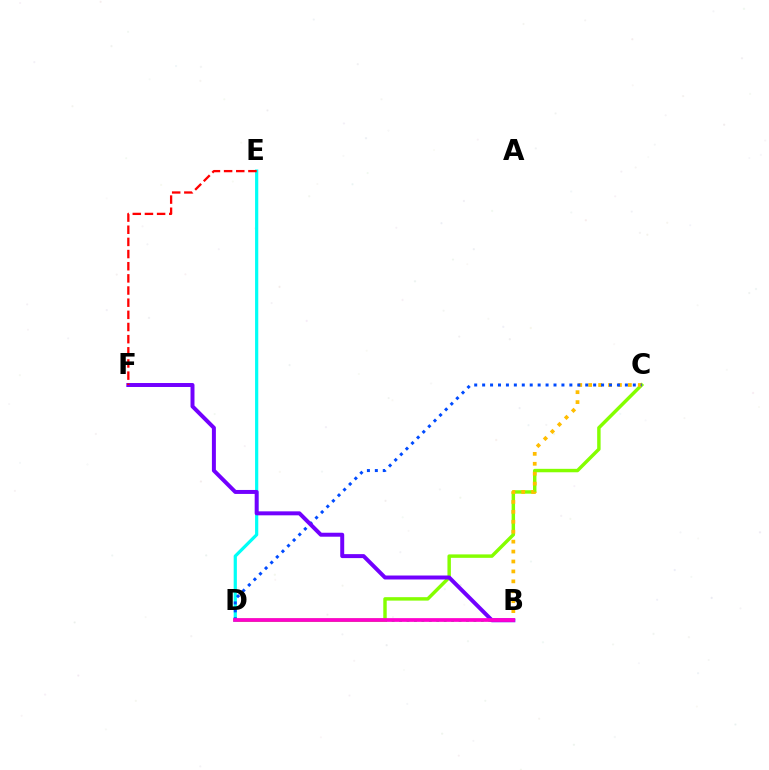{('B', 'D'): [{'color': '#00ff39', 'line_style': 'dotted', 'thickness': 2.02}, {'color': '#ff00cf', 'line_style': 'solid', 'thickness': 2.68}], ('C', 'D'): [{'color': '#84ff00', 'line_style': 'solid', 'thickness': 2.48}, {'color': '#004bff', 'line_style': 'dotted', 'thickness': 2.15}], ('B', 'C'): [{'color': '#ffbd00', 'line_style': 'dotted', 'thickness': 2.7}], ('D', 'E'): [{'color': '#00fff6', 'line_style': 'solid', 'thickness': 2.31}], ('B', 'F'): [{'color': '#7200ff', 'line_style': 'solid', 'thickness': 2.86}], ('E', 'F'): [{'color': '#ff0000', 'line_style': 'dashed', 'thickness': 1.65}]}